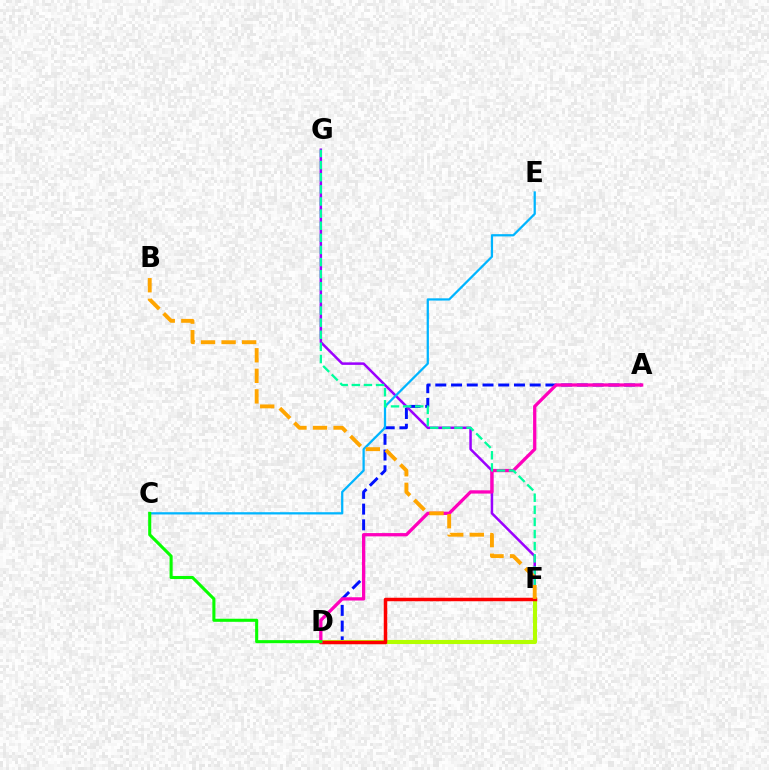{('A', 'D'): [{'color': '#0010ff', 'line_style': 'dashed', 'thickness': 2.14}, {'color': '#ff00bd', 'line_style': 'solid', 'thickness': 2.36}], ('F', 'G'): [{'color': '#9b00ff', 'line_style': 'solid', 'thickness': 1.81}, {'color': '#00ff9d', 'line_style': 'dashed', 'thickness': 1.65}], ('D', 'F'): [{'color': '#b3ff00', 'line_style': 'solid', 'thickness': 2.94}, {'color': '#ff0000', 'line_style': 'solid', 'thickness': 2.51}], ('C', 'E'): [{'color': '#00b5ff', 'line_style': 'solid', 'thickness': 1.62}], ('C', 'D'): [{'color': '#08ff00', 'line_style': 'solid', 'thickness': 2.21}], ('B', 'F'): [{'color': '#ffa500', 'line_style': 'dashed', 'thickness': 2.79}]}